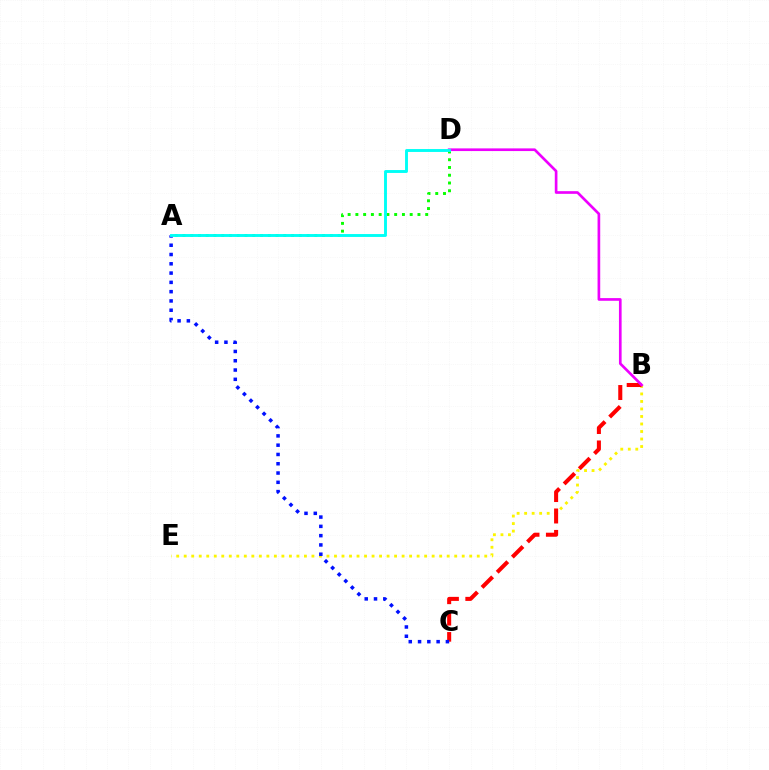{('B', 'E'): [{'color': '#fcf500', 'line_style': 'dotted', 'thickness': 2.04}], ('B', 'C'): [{'color': '#ff0000', 'line_style': 'dashed', 'thickness': 2.91}], ('A', 'C'): [{'color': '#0010ff', 'line_style': 'dotted', 'thickness': 2.52}], ('A', 'D'): [{'color': '#08ff00', 'line_style': 'dotted', 'thickness': 2.11}, {'color': '#00fff6', 'line_style': 'solid', 'thickness': 2.09}], ('B', 'D'): [{'color': '#ee00ff', 'line_style': 'solid', 'thickness': 1.92}]}